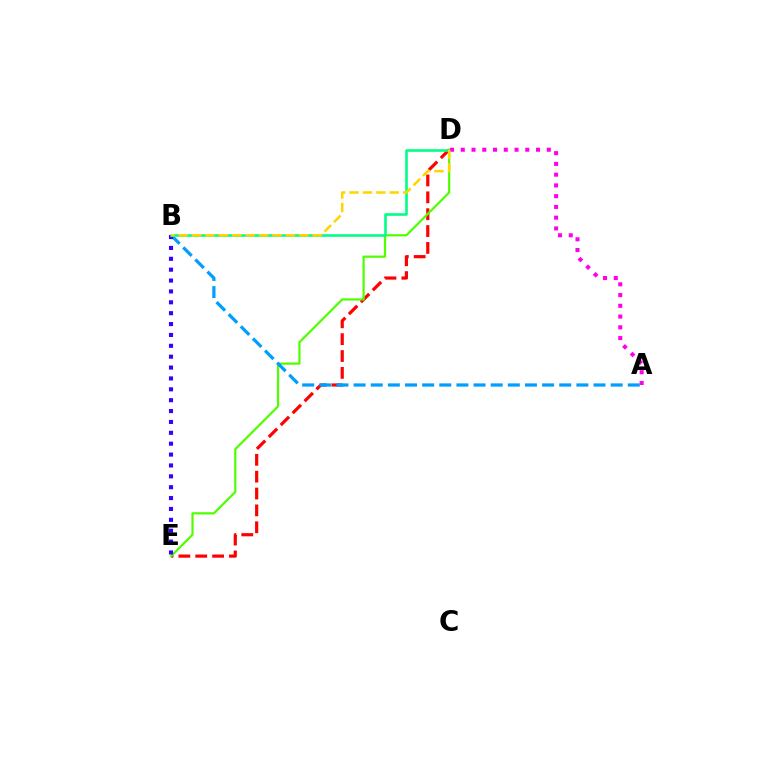{('D', 'E'): [{'color': '#ff0000', 'line_style': 'dashed', 'thickness': 2.29}, {'color': '#4fff00', 'line_style': 'solid', 'thickness': 1.59}], ('A', 'B'): [{'color': '#009eff', 'line_style': 'dashed', 'thickness': 2.33}], ('B', 'E'): [{'color': '#3700ff', 'line_style': 'dotted', 'thickness': 2.96}], ('B', 'D'): [{'color': '#00ff86', 'line_style': 'solid', 'thickness': 1.88}, {'color': '#ffd500', 'line_style': 'dashed', 'thickness': 1.82}], ('A', 'D'): [{'color': '#ff00ed', 'line_style': 'dotted', 'thickness': 2.92}]}